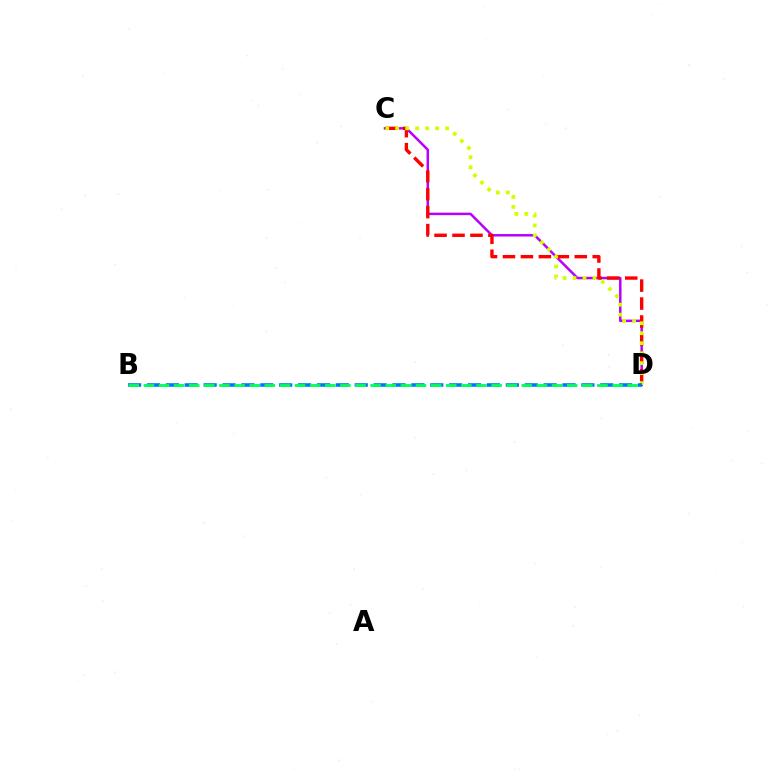{('C', 'D'): [{'color': '#b900ff', 'line_style': 'solid', 'thickness': 1.79}, {'color': '#ff0000', 'line_style': 'dashed', 'thickness': 2.44}, {'color': '#d1ff00', 'line_style': 'dotted', 'thickness': 2.71}], ('B', 'D'): [{'color': '#0074ff', 'line_style': 'dashed', 'thickness': 2.57}, {'color': '#00ff5c', 'line_style': 'dashed', 'thickness': 2.05}]}